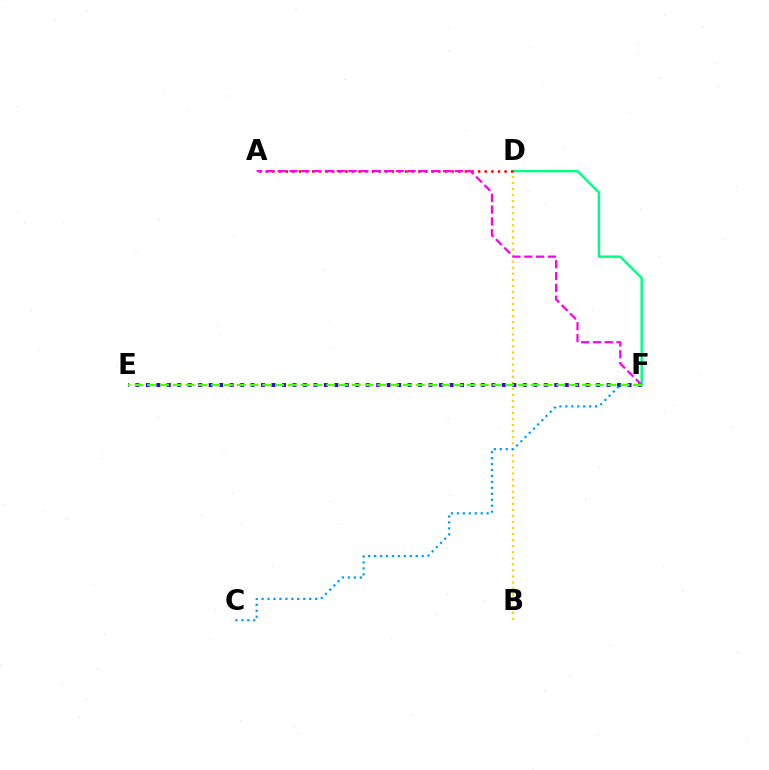{('B', 'D'): [{'color': '#ffd500', 'line_style': 'dotted', 'thickness': 1.64}], ('E', 'F'): [{'color': '#3700ff', 'line_style': 'dotted', 'thickness': 2.85}, {'color': '#4fff00', 'line_style': 'dashed', 'thickness': 1.74}], ('D', 'F'): [{'color': '#00ff86', 'line_style': 'solid', 'thickness': 1.77}], ('C', 'F'): [{'color': '#009eff', 'line_style': 'dotted', 'thickness': 1.62}], ('A', 'D'): [{'color': '#ff0000', 'line_style': 'dotted', 'thickness': 1.8}], ('A', 'F'): [{'color': '#ff00ed', 'line_style': 'dashed', 'thickness': 1.6}]}